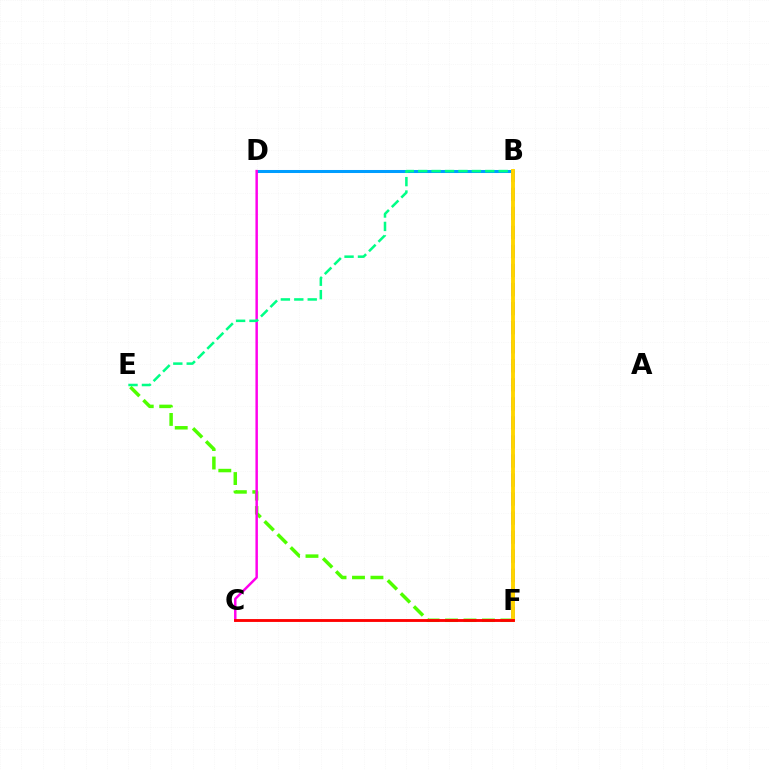{('E', 'F'): [{'color': '#4fff00', 'line_style': 'dashed', 'thickness': 2.51}], ('B', 'D'): [{'color': '#009eff', 'line_style': 'solid', 'thickness': 2.18}], ('C', 'D'): [{'color': '#ff00ed', 'line_style': 'solid', 'thickness': 1.77}], ('B', 'E'): [{'color': '#00ff86', 'line_style': 'dashed', 'thickness': 1.82}], ('B', 'F'): [{'color': '#3700ff', 'line_style': 'dashed', 'thickness': 2.59}, {'color': '#ffd500', 'line_style': 'solid', 'thickness': 2.81}], ('C', 'F'): [{'color': '#ff0000', 'line_style': 'solid', 'thickness': 2.05}]}